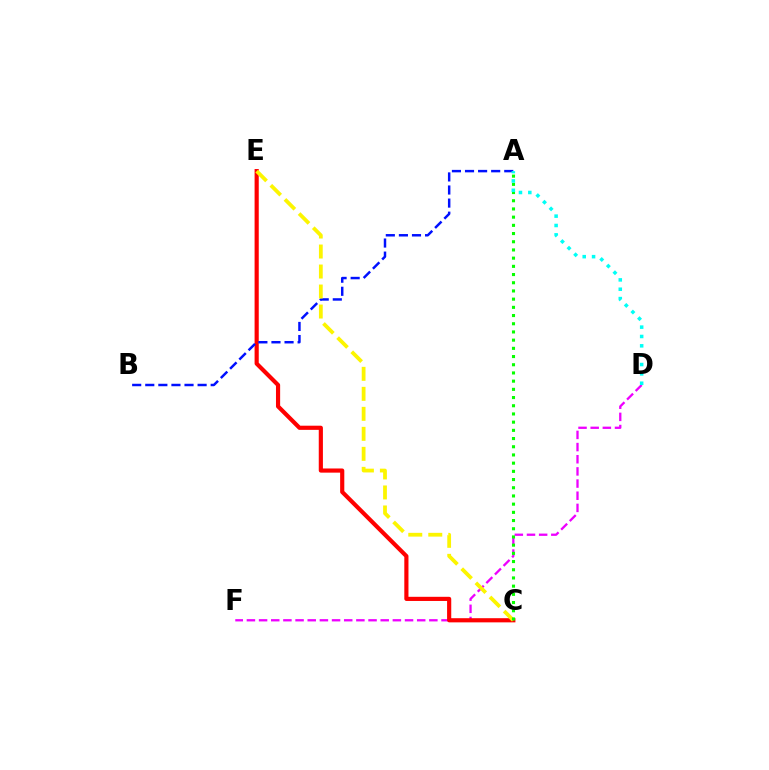{('D', 'F'): [{'color': '#ee00ff', 'line_style': 'dashed', 'thickness': 1.65}], ('C', 'E'): [{'color': '#ff0000', 'line_style': 'solid', 'thickness': 3.0}, {'color': '#fcf500', 'line_style': 'dashed', 'thickness': 2.72}], ('A', 'B'): [{'color': '#0010ff', 'line_style': 'dashed', 'thickness': 1.78}], ('A', 'C'): [{'color': '#08ff00', 'line_style': 'dotted', 'thickness': 2.23}], ('A', 'D'): [{'color': '#00fff6', 'line_style': 'dotted', 'thickness': 2.54}]}